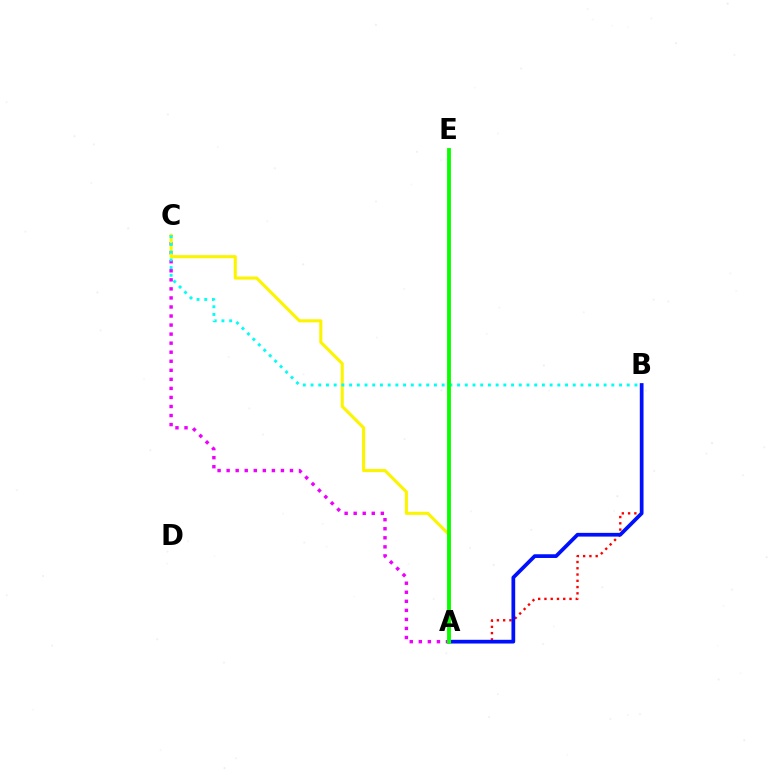{('A', 'C'): [{'color': '#ee00ff', 'line_style': 'dotted', 'thickness': 2.46}, {'color': '#fcf500', 'line_style': 'solid', 'thickness': 2.22}], ('A', 'B'): [{'color': '#ff0000', 'line_style': 'dotted', 'thickness': 1.7}, {'color': '#0010ff', 'line_style': 'solid', 'thickness': 2.68}], ('B', 'C'): [{'color': '#00fff6', 'line_style': 'dotted', 'thickness': 2.1}], ('A', 'E'): [{'color': '#08ff00', 'line_style': 'solid', 'thickness': 2.77}]}